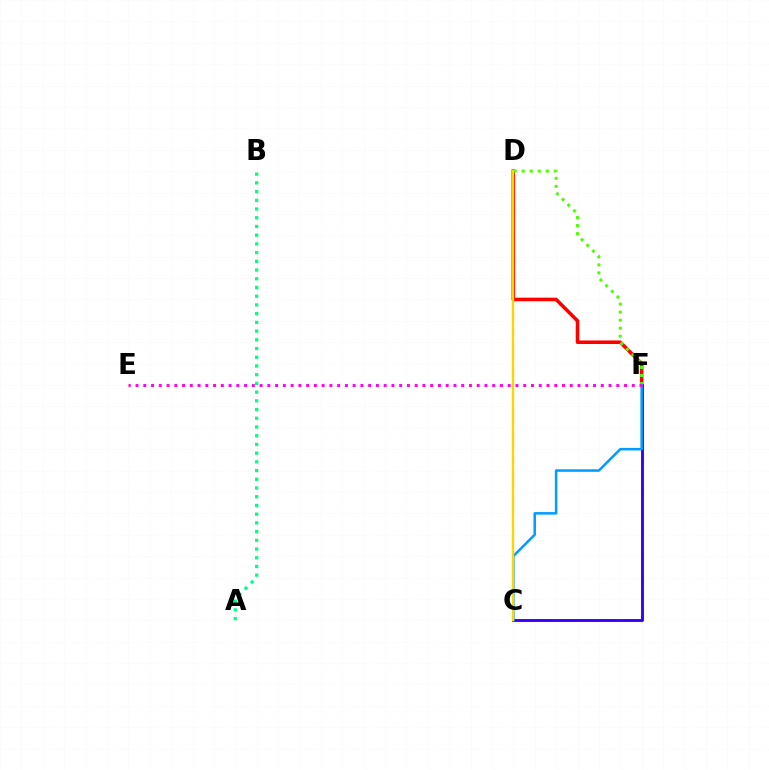{('D', 'F'): [{'color': '#ff0000', 'line_style': 'solid', 'thickness': 2.57}, {'color': '#4fff00', 'line_style': 'dotted', 'thickness': 2.18}], ('C', 'F'): [{'color': '#3700ff', 'line_style': 'solid', 'thickness': 2.1}, {'color': '#009eff', 'line_style': 'solid', 'thickness': 1.82}], ('A', 'B'): [{'color': '#00ff86', 'line_style': 'dotted', 'thickness': 2.37}], ('E', 'F'): [{'color': '#ff00ed', 'line_style': 'dotted', 'thickness': 2.11}], ('C', 'D'): [{'color': '#ffd500', 'line_style': 'solid', 'thickness': 1.7}]}